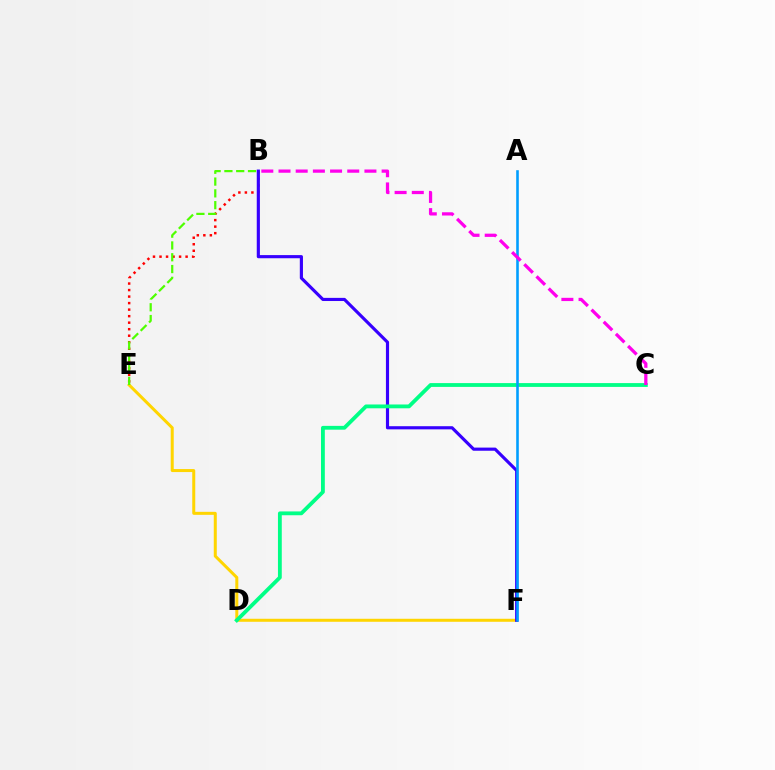{('E', 'F'): [{'color': '#ffd500', 'line_style': 'solid', 'thickness': 2.17}], ('B', 'E'): [{'color': '#ff0000', 'line_style': 'dotted', 'thickness': 1.77}, {'color': '#4fff00', 'line_style': 'dashed', 'thickness': 1.6}], ('B', 'F'): [{'color': '#3700ff', 'line_style': 'solid', 'thickness': 2.27}], ('C', 'D'): [{'color': '#00ff86', 'line_style': 'solid', 'thickness': 2.75}], ('A', 'F'): [{'color': '#009eff', 'line_style': 'solid', 'thickness': 1.87}], ('B', 'C'): [{'color': '#ff00ed', 'line_style': 'dashed', 'thickness': 2.33}]}